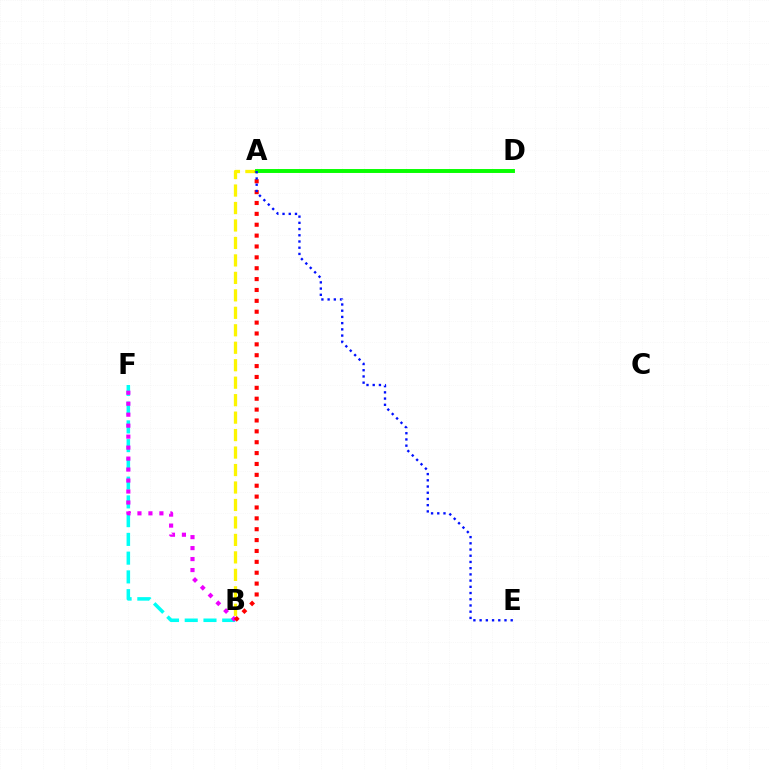{('A', 'B'): [{'color': '#fcf500', 'line_style': 'dashed', 'thickness': 2.37}, {'color': '#ff0000', 'line_style': 'dotted', 'thickness': 2.95}], ('B', 'F'): [{'color': '#00fff6', 'line_style': 'dashed', 'thickness': 2.55}, {'color': '#ee00ff', 'line_style': 'dotted', 'thickness': 2.98}], ('A', 'D'): [{'color': '#08ff00', 'line_style': 'solid', 'thickness': 2.83}], ('A', 'E'): [{'color': '#0010ff', 'line_style': 'dotted', 'thickness': 1.69}]}